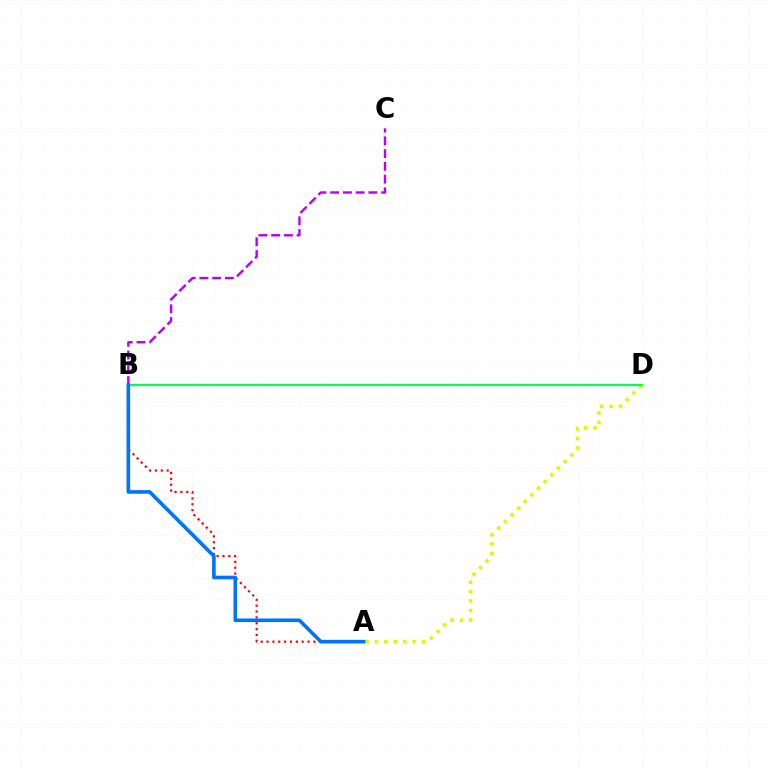{('A', 'B'): [{'color': '#ff0000', 'line_style': 'dotted', 'thickness': 1.59}, {'color': '#0074ff', 'line_style': 'solid', 'thickness': 2.61}], ('A', 'D'): [{'color': '#d1ff00', 'line_style': 'dotted', 'thickness': 2.55}], ('B', 'C'): [{'color': '#b900ff', 'line_style': 'dashed', 'thickness': 1.73}], ('B', 'D'): [{'color': '#00ff5c', 'line_style': 'solid', 'thickness': 1.58}]}